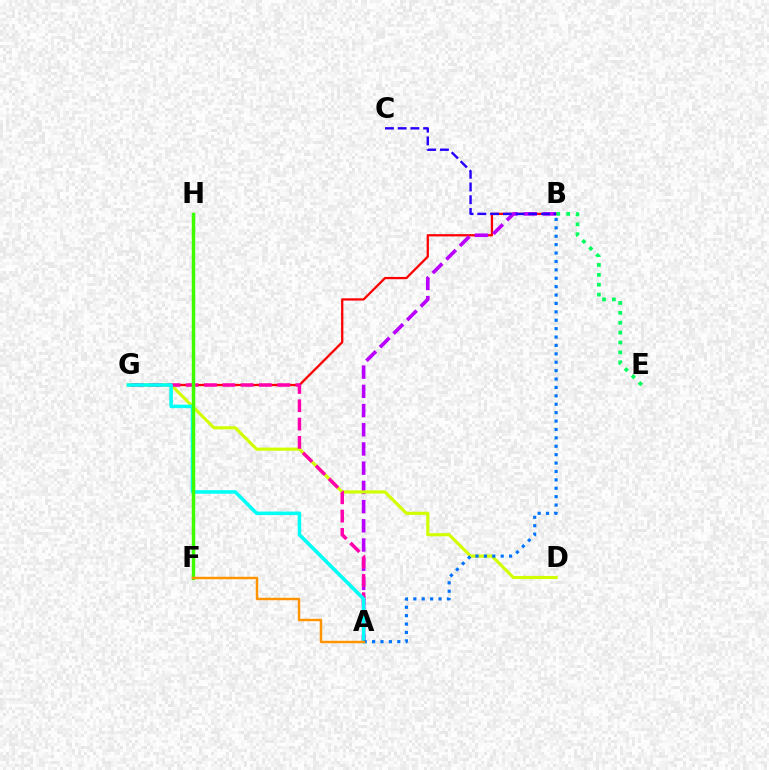{('B', 'G'): [{'color': '#ff0000', 'line_style': 'solid', 'thickness': 1.64}], ('A', 'B'): [{'color': '#b900ff', 'line_style': 'dashed', 'thickness': 2.61}, {'color': '#0074ff', 'line_style': 'dotted', 'thickness': 2.28}], ('D', 'G'): [{'color': '#d1ff00', 'line_style': 'solid', 'thickness': 2.24}], ('A', 'G'): [{'color': '#ff00ac', 'line_style': 'dashed', 'thickness': 2.48}, {'color': '#00fff6', 'line_style': 'solid', 'thickness': 2.54}], ('F', 'H'): [{'color': '#3dff00', 'line_style': 'solid', 'thickness': 2.5}], ('B', 'C'): [{'color': '#2500ff', 'line_style': 'dashed', 'thickness': 1.73}], ('A', 'F'): [{'color': '#ff9400', 'line_style': 'solid', 'thickness': 1.76}], ('B', 'E'): [{'color': '#00ff5c', 'line_style': 'dotted', 'thickness': 2.69}]}